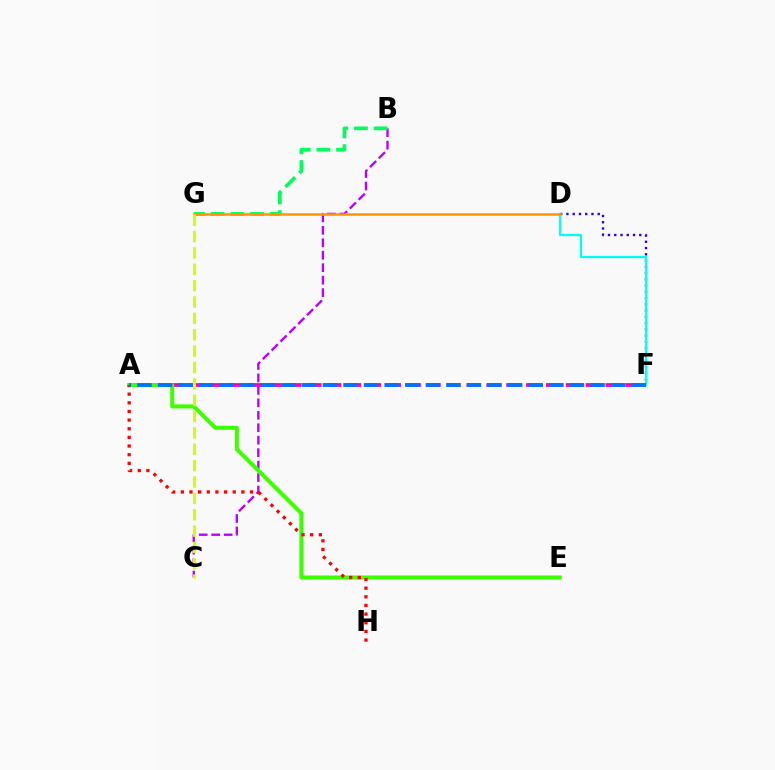{('B', 'C'): [{'color': '#b900ff', 'line_style': 'dashed', 'thickness': 1.69}], ('D', 'F'): [{'color': '#2500ff', 'line_style': 'dotted', 'thickness': 1.7}, {'color': '#00fff6', 'line_style': 'solid', 'thickness': 1.61}], ('B', 'G'): [{'color': '#00ff5c', 'line_style': 'dashed', 'thickness': 2.67}], ('D', 'G'): [{'color': '#ff9400', 'line_style': 'solid', 'thickness': 1.8}], ('A', 'F'): [{'color': '#ff00ac', 'line_style': 'dashed', 'thickness': 2.7}, {'color': '#0074ff', 'line_style': 'dashed', 'thickness': 2.8}], ('A', 'E'): [{'color': '#3dff00', 'line_style': 'solid', 'thickness': 2.9}], ('A', 'H'): [{'color': '#ff0000', 'line_style': 'dotted', 'thickness': 2.35}], ('C', 'G'): [{'color': '#d1ff00', 'line_style': 'dashed', 'thickness': 2.22}]}